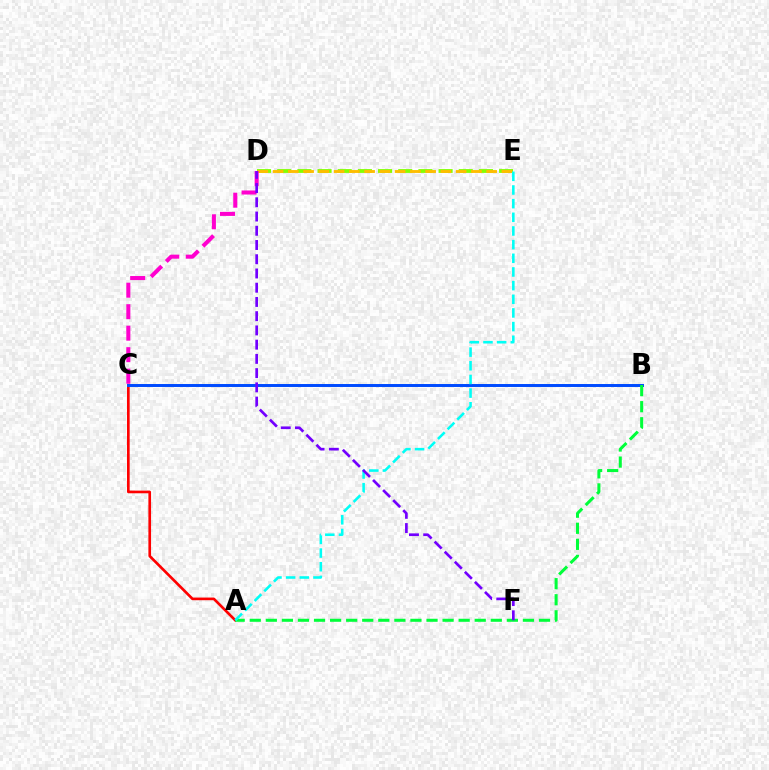{('A', 'C'): [{'color': '#ff0000', 'line_style': 'solid', 'thickness': 1.91}], ('D', 'E'): [{'color': '#84ff00', 'line_style': 'dashed', 'thickness': 2.74}, {'color': '#ffbd00', 'line_style': 'dashed', 'thickness': 2.07}], ('B', 'C'): [{'color': '#004bff', 'line_style': 'solid', 'thickness': 2.13}], ('A', 'B'): [{'color': '#00ff39', 'line_style': 'dashed', 'thickness': 2.18}], ('C', 'D'): [{'color': '#ff00cf', 'line_style': 'dashed', 'thickness': 2.92}], ('A', 'E'): [{'color': '#00fff6', 'line_style': 'dashed', 'thickness': 1.86}], ('D', 'F'): [{'color': '#7200ff', 'line_style': 'dashed', 'thickness': 1.93}]}